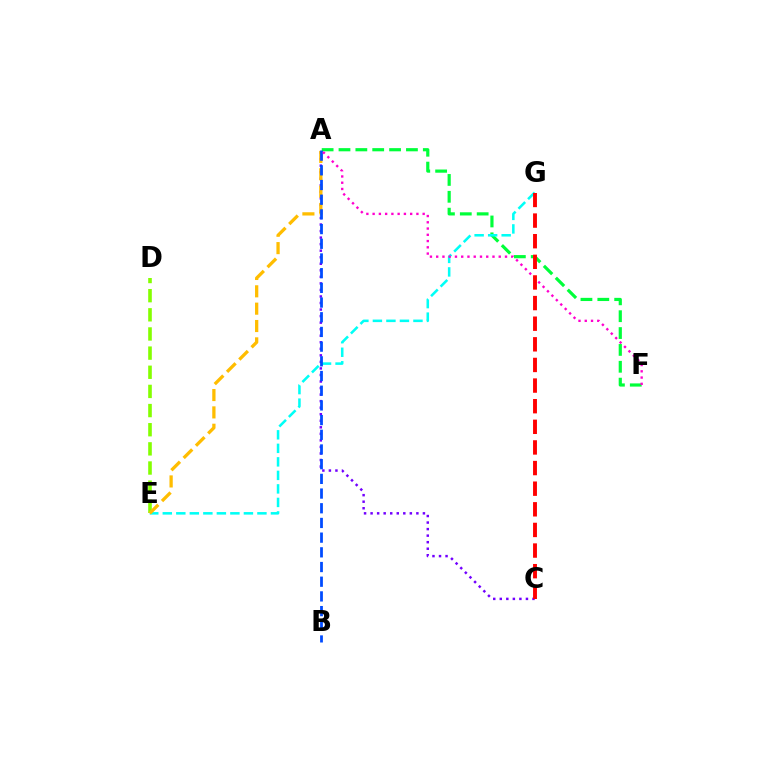{('D', 'E'): [{'color': '#84ff00', 'line_style': 'dashed', 'thickness': 2.6}], ('A', 'F'): [{'color': '#00ff39', 'line_style': 'dashed', 'thickness': 2.29}, {'color': '#ff00cf', 'line_style': 'dotted', 'thickness': 1.7}], ('A', 'C'): [{'color': '#7200ff', 'line_style': 'dotted', 'thickness': 1.78}], ('E', 'G'): [{'color': '#00fff6', 'line_style': 'dashed', 'thickness': 1.84}], ('A', 'E'): [{'color': '#ffbd00', 'line_style': 'dashed', 'thickness': 2.36}], ('A', 'B'): [{'color': '#004bff', 'line_style': 'dashed', 'thickness': 2.0}], ('C', 'G'): [{'color': '#ff0000', 'line_style': 'dashed', 'thickness': 2.8}]}